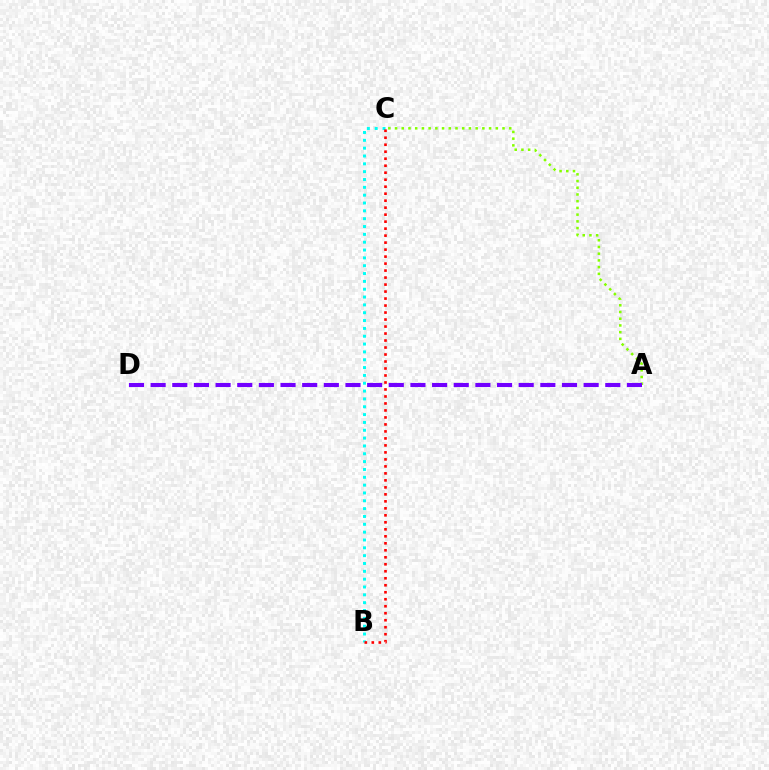{('B', 'C'): [{'color': '#00fff6', 'line_style': 'dotted', 'thickness': 2.13}, {'color': '#ff0000', 'line_style': 'dotted', 'thickness': 1.9}], ('A', 'C'): [{'color': '#84ff00', 'line_style': 'dotted', 'thickness': 1.82}], ('A', 'D'): [{'color': '#7200ff', 'line_style': 'dashed', 'thickness': 2.94}]}